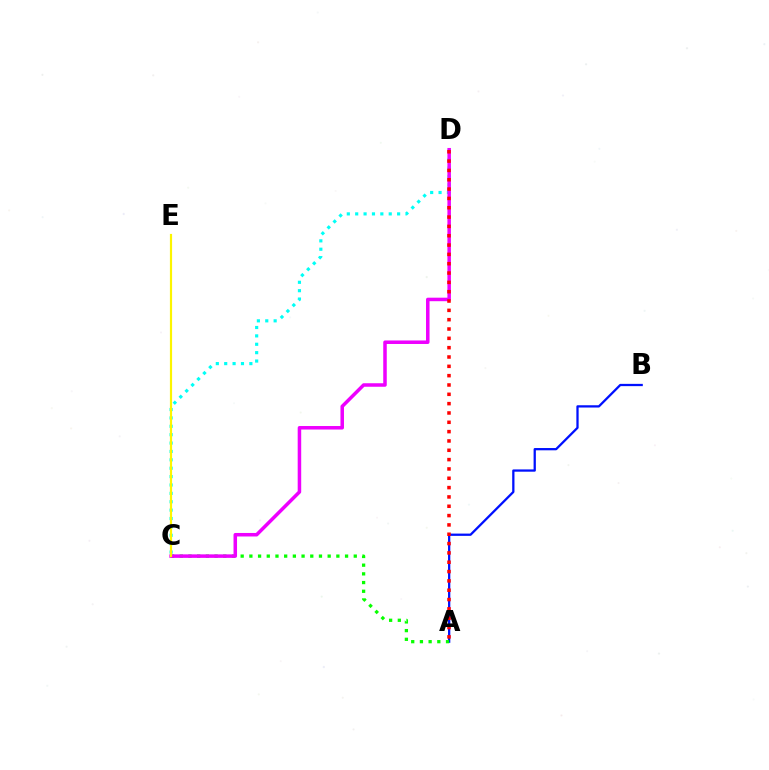{('A', 'B'): [{'color': '#0010ff', 'line_style': 'solid', 'thickness': 1.64}], ('A', 'C'): [{'color': '#08ff00', 'line_style': 'dotted', 'thickness': 2.36}], ('C', 'D'): [{'color': '#00fff6', 'line_style': 'dotted', 'thickness': 2.28}, {'color': '#ee00ff', 'line_style': 'solid', 'thickness': 2.53}], ('C', 'E'): [{'color': '#fcf500', 'line_style': 'solid', 'thickness': 1.57}], ('A', 'D'): [{'color': '#ff0000', 'line_style': 'dotted', 'thickness': 2.53}]}